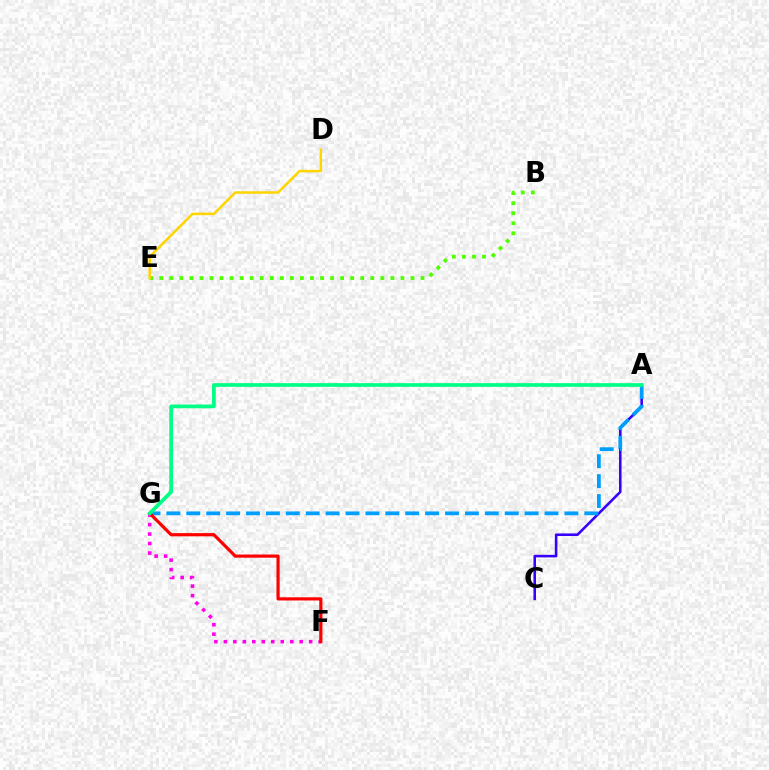{('F', 'G'): [{'color': '#ff00ed', 'line_style': 'dotted', 'thickness': 2.58}, {'color': '#ff0000', 'line_style': 'solid', 'thickness': 2.3}], ('A', 'C'): [{'color': '#3700ff', 'line_style': 'solid', 'thickness': 1.85}], ('B', 'E'): [{'color': '#4fff00', 'line_style': 'dotted', 'thickness': 2.73}], ('A', 'G'): [{'color': '#009eff', 'line_style': 'dashed', 'thickness': 2.7}, {'color': '#00ff86', 'line_style': 'solid', 'thickness': 2.68}], ('D', 'E'): [{'color': '#ffd500', 'line_style': 'solid', 'thickness': 1.81}]}